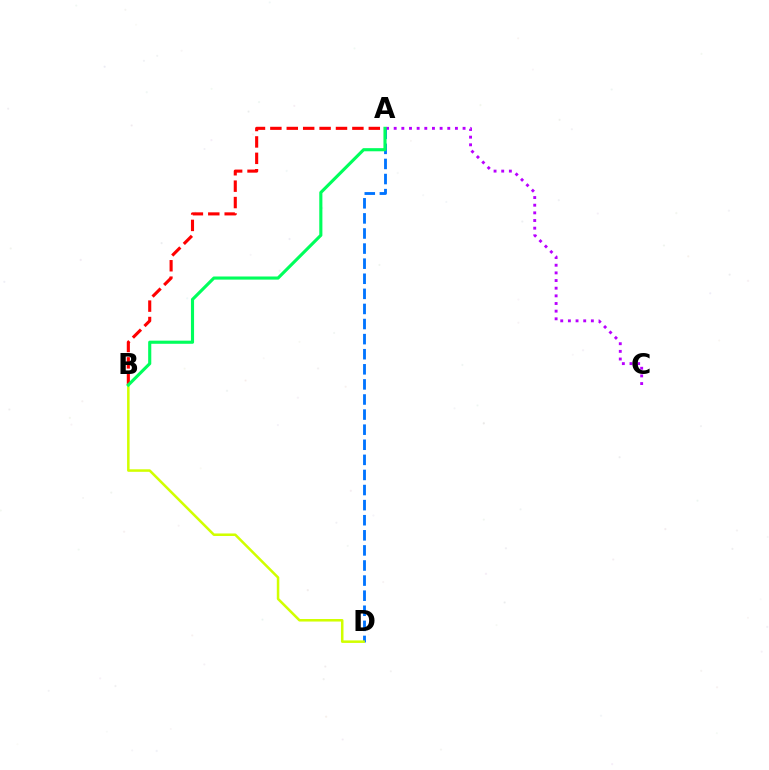{('A', 'B'): [{'color': '#ff0000', 'line_style': 'dashed', 'thickness': 2.23}, {'color': '#00ff5c', 'line_style': 'solid', 'thickness': 2.25}], ('A', 'D'): [{'color': '#0074ff', 'line_style': 'dashed', 'thickness': 2.05}], ('B', 'D'): [{'color': '#d1ff00', 'line_style': 'solid', 'thickness': 1.82}], ('A', 'C'): [{'color': '#b900ff', 'line_style': 'dotted', 'thickness': 2.08}]}